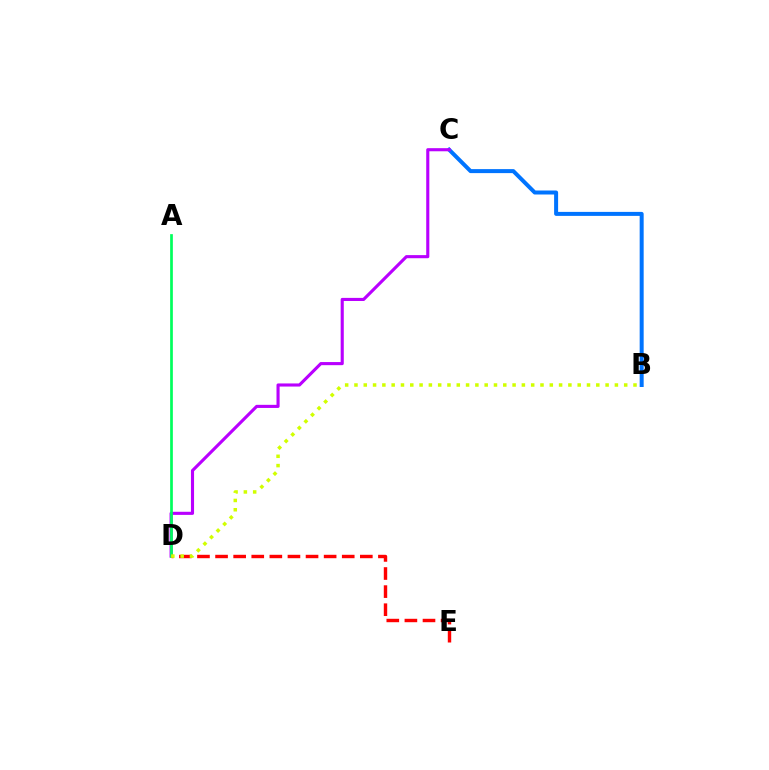{('B', 'C'): [{'color': '#0074ff', 'line_style': 'solid', 'thickness': 2.88}], ('C', 'D'): [{'color': '#b900ff', 'line_style': 'solid', 'thickness': 2.24}], ('A', 'D'): [{'color': '#00ff5c', 'line_style': 'solid', 'thickness': 1.95}], ('D', 'E'): [{'color': '#ff0000', 'line_style': 'dashed', 'thickness': 2.46}], ('B', 'D'): [{'color': '#d1ff00', 'line_style': 'dotted', 'thickness': 2.53}]}